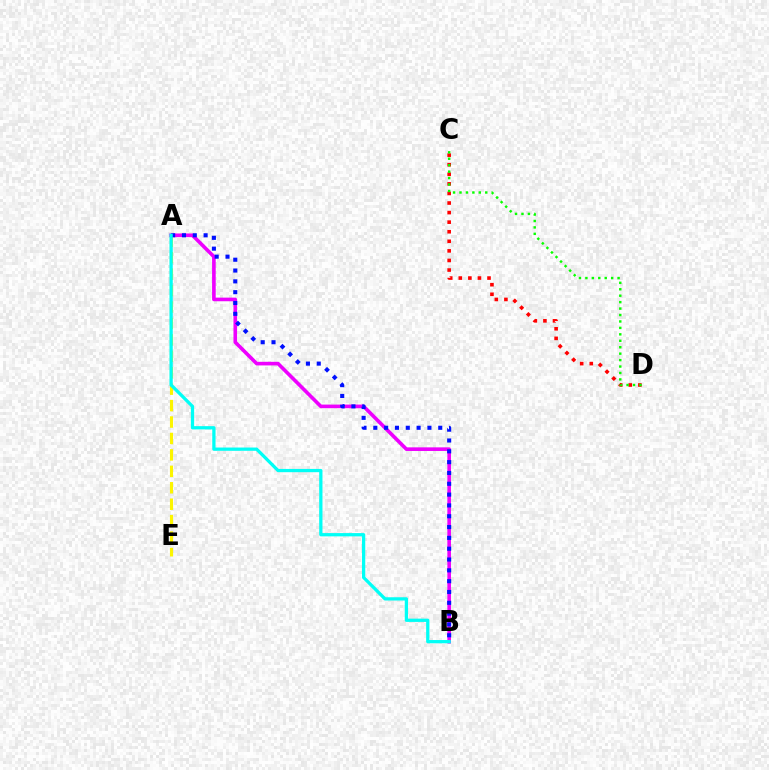{('A', 'B'): [{'color': '#ee00ff', 'line_style': 'solid', 'thickness': 2.61}, {'color': '#0010ff', 'line_style': 'dotted', 'thickness': 2.94}, {'color': '#00fff6', 'line_style': 'solid', 'thickness': 2.35}], ('A', 'E'): [{'color': '#fcf500', 'line_style': 'dashed', 'thickness': 2.23}], ('C', 'D'): [{'color': '#ff0000', 'line_style': 'dotted', 'thickness': 2.6}, {'color': '#08ff00', 'line_style': 'dotted', 'thickness': 1.75}]}